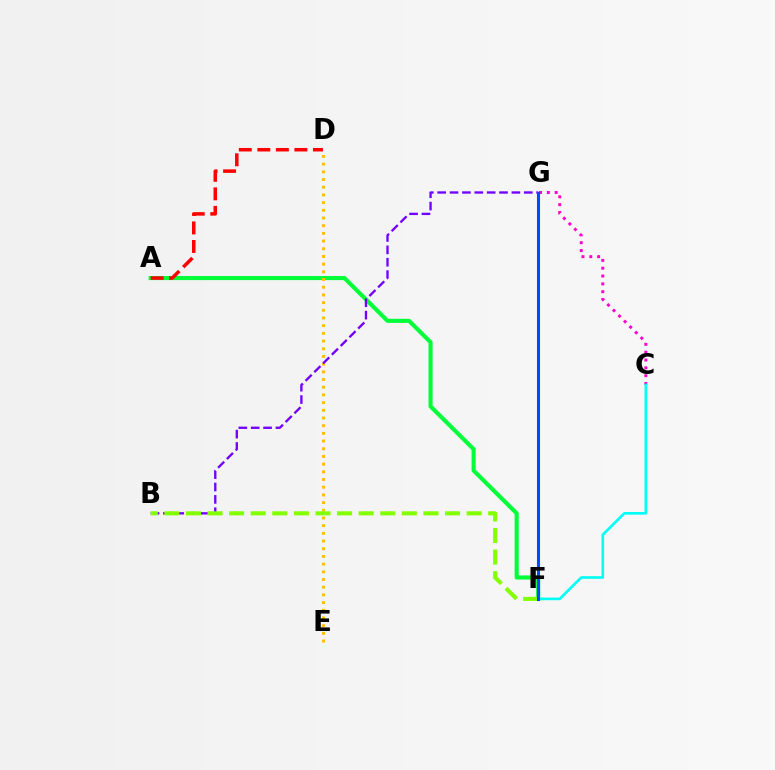{('A', 'F'): [{'color': '#00ff39', 'line_style': 'solid', 'thickness': 2.95}], ('D', 'E'): [{'color': '#ffbd00', 'line_style': 'dotted', 'thickness': 2.09}], ('A', 'D'): [{'color': '#ff0000', 'line_style': 'dashed', 'thickness': 2.52}], ('B', 'G'): [{'color': '#7200ff', 'line_style': 'dashed', 'thickness': 1.68}], ('C', 'G'): [{'color': '#ff00cf', 'line_style': 'dotted', 'thickness': 2.13}], ('B', 'F'): [{'color': '#84ff00', 'line_style': 'dashed', 'thickness': 2.93}], ('C', 'F'): [{'color': '#00fff6', 'line_style': 'solid', 'thickness': 1.9}], ('F', 'G'): [{'color': '#004bff', 'line_style': 'solid', 'thickness': 2.2}]}